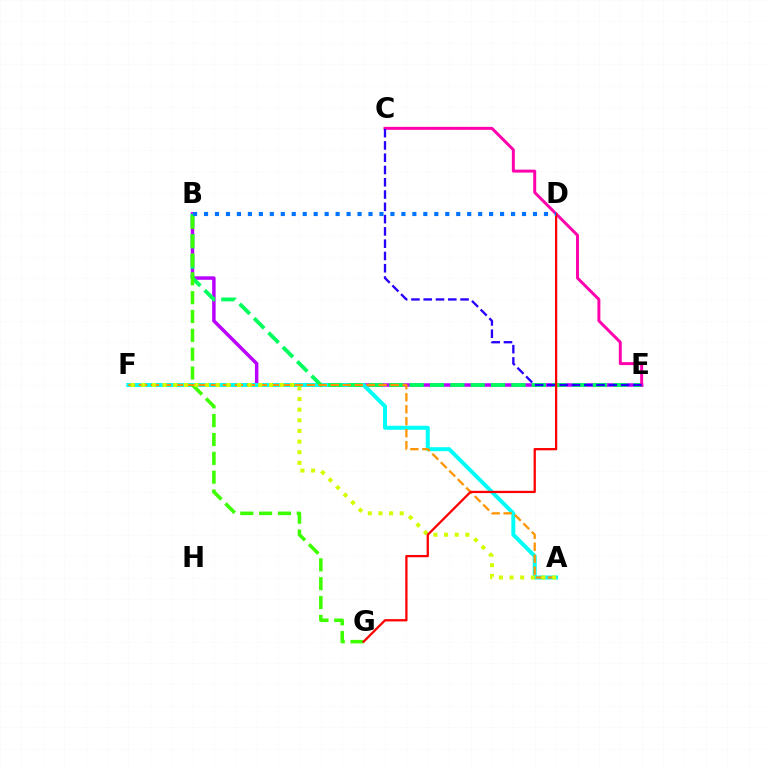{('B', 'E'): [{'color': '#b900ff', 'line_style': 'solid', 'thickness': 2.5}, {'color': '#00ff5c', 'line_style': 'dashed', 'thickness': 2.76}], ('A', 'F'): [{'color': '#00fff6', 'line_style': 'solid', 'thickness': 2.87}, {'color': '#ff9400', 'line_style': 'dashed', 'thickness': 1.63}, {'color': '#d1ff00', 'line_style': 'dotted', 'thickness': 2.89}], ('B', 'G'): [{'color': '#3dff00', 'line_style': 'dashed', 'thickness': 2.56}], ('C', 'E'): [{'color': '#ff00ac', 'line_style': 'solid', 'thickness': 2.13}, {'color': '#2500ff', 'line_style': 'dashed', 'thickness': 1.67}], ('D', 'G'): [{'color': '#ff0000', 'line_style': 'solid', 'thickness': 1.64}], ('B', 'D'): [{'color': '#0074ff', 'line_style': 'dotted', 'thickness': 2.98}]}